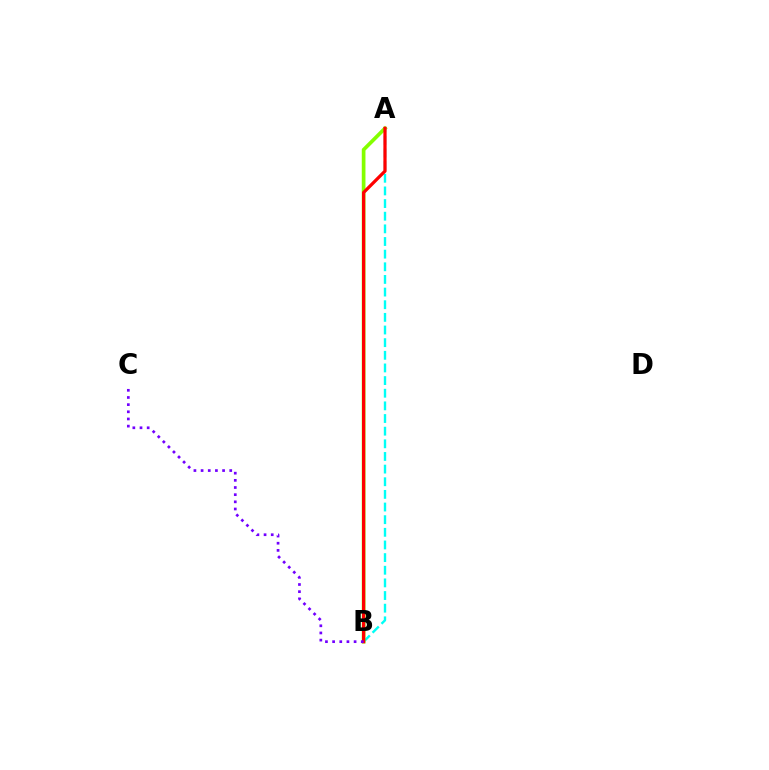{('A', 'B'): [{'color': '#00fff6', 'line_style': 'dashed', 'thickness': 1.72}, {'color': '#84ff00', 'line_style': 'solid', 'thickness': 2.66}, {'color': '#ff0000', 'line_style': 'solid', 'thickness': 2.33}], ('B', 'C'): [{'color': '#7200ff', 'line_style': 'dotted', 'thickness': 1.95}]}